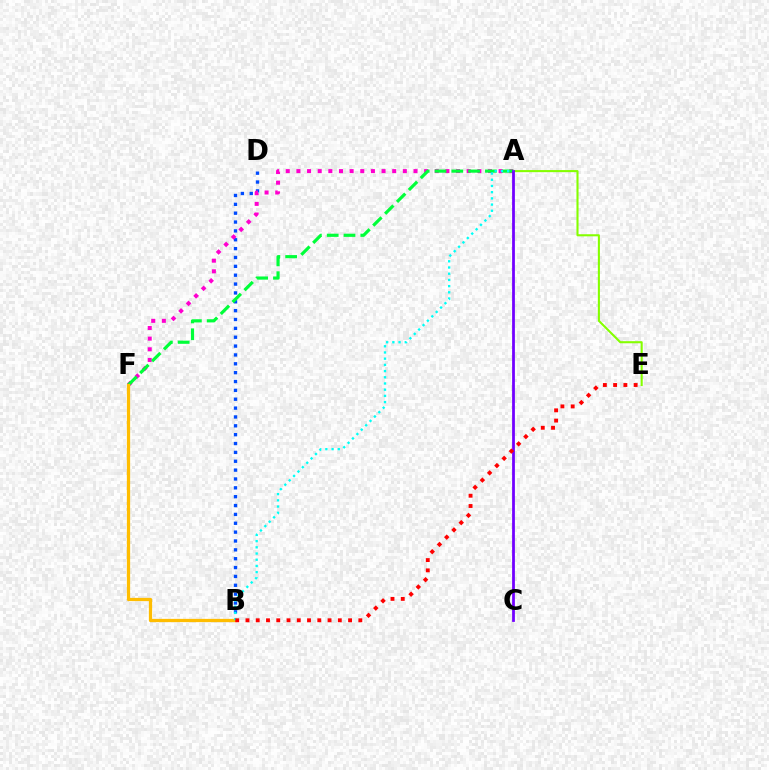{('B', 'D'): [{'color': '#004bff', 'line_style': 'dotted', 'thickness': 2.41}], ('A', 'F'): [{'color': '#ff00cf', 'line_style': 'dotted', 'thickness': 2.89}, {'color': '#00ff39', 'line_style': 'dashed', 'thickness': 2.28}], ('B', 'F'): [{'color': '#ffbd00', 'line_style': 'solid', 'thickness': 2.35}], ('A', 'E'): [{'color': '#84ff00', 'line_style': 'solid', 'thickness': 1.5}], ('A', 'C'): [{'color': '#7200ff', 'line_style': 'solid', 'thickness': 1.99}], ('A', 'B'): [{'color': '#00fff6', 'line_style': 'dotted', 'thickness': 1.69}], ('B', 'E'): [{'color': '#ff0000', 'line_style': 'dotted', 'thickness': 2.79}]}